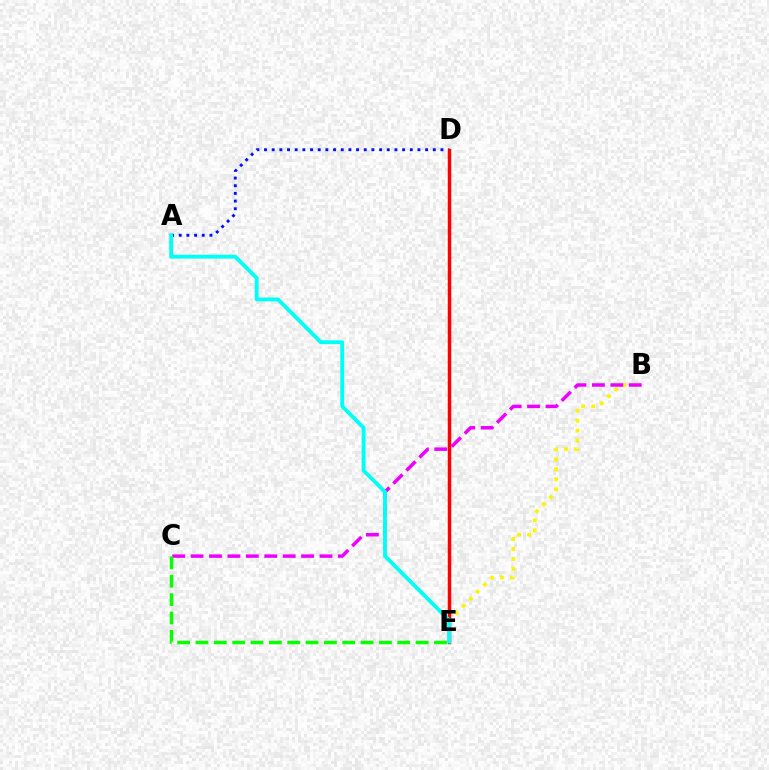{('B', 'E'): [{'color': '#fcf500', 'line_style': 'dotted', 'thickness': 2.72}], ('A', 'D'): [{'color': '#0010ff', 'line_style': 'dotted', 'thickness': 2.08}], ('D', 'E'): [{'color': '#ff0000', 'line_style': 'solid', 'thickness': 2.49}], ('B', 'C'): [{'color': '#ee00ff', 'line_style': 'dashed', 'thickness': 2.5}], ('C', 'E'): [{'color': '#08ff00', 'line_style': 'dashed', 'thickness': 2.49}], ('A', 'E'): [{'color': '#00fff6', 'line_style': 'solid', 'thickness': 2.78}]}